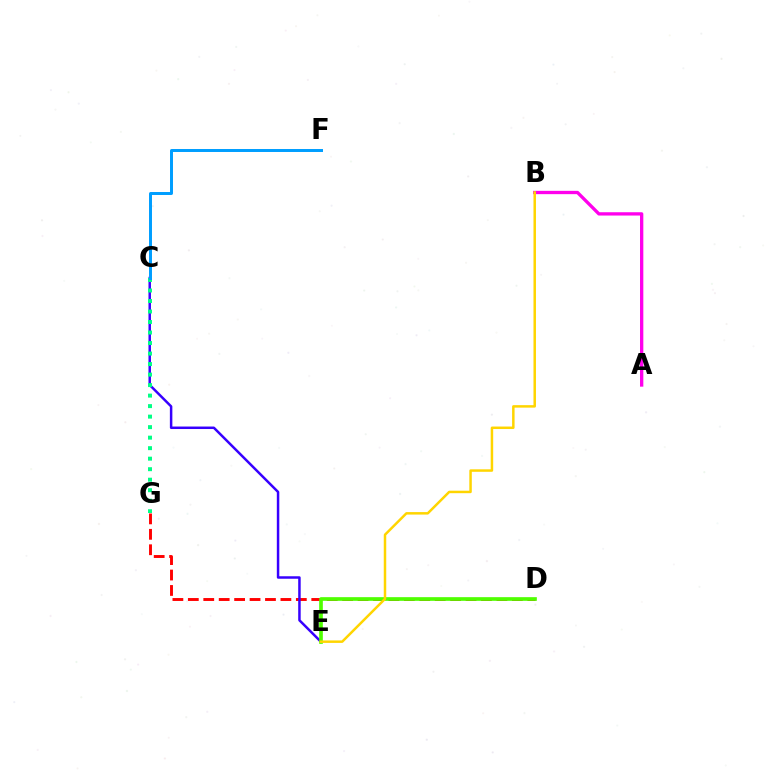{('D', 'G'): [{'color': '#ff0000', 'line_style': 'dashed', 'thickness': 2.1}], ('C', 'E'): [{'color': '#3700ff', 'line_style': 'solid', 'thickness': 1.79}], ('A', 'B'): [{'color': '#ff00ed', 'line_style': 'solid', 'thickness': 2.38}], ('C', 'G'): [{'color': '#00ff86', 'line_style': 'dotted', 'thickness': 2.86}], ('D', 'E'): [{'color': '#4fff00', 'line_style': 'solid', 'thickness': 2.64}], ('C', 'F'): [{'color': '#009eff', 'line_style': 'solid', 'thickness': 2.14}], ('B', 'E'): [{'color': '#ffd500', 'line_style': 'solid', 'thickness': 1.79}]}